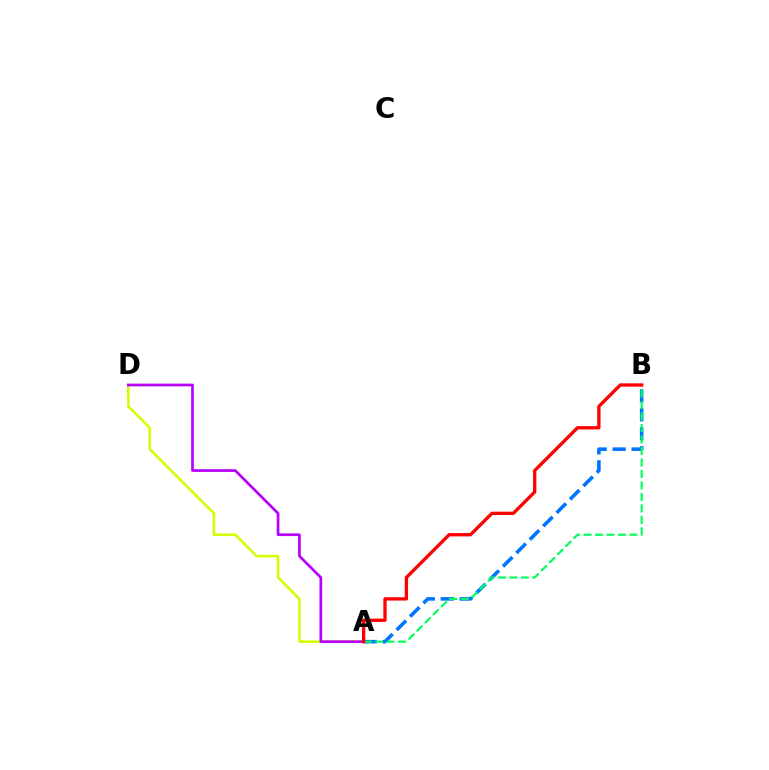{('A', 'B'): [{'color': '#0074ff', 'line_style': 'dashed', 'thickness': 2.57}, {'color': '#00ff5c', 'line_style': 'dashed', 'thickness': 1.56}, {'color': '#ff0000', 'line_style': 'solid', 'thickness': 2.39}], ('A', 'D'): [{'color': '#d1ff00', 'line_style': 'solid', 'thickness': 1.85}, {'color': '#b900ff', 'line_style': 'solid', 'thickness': 1.95}]}